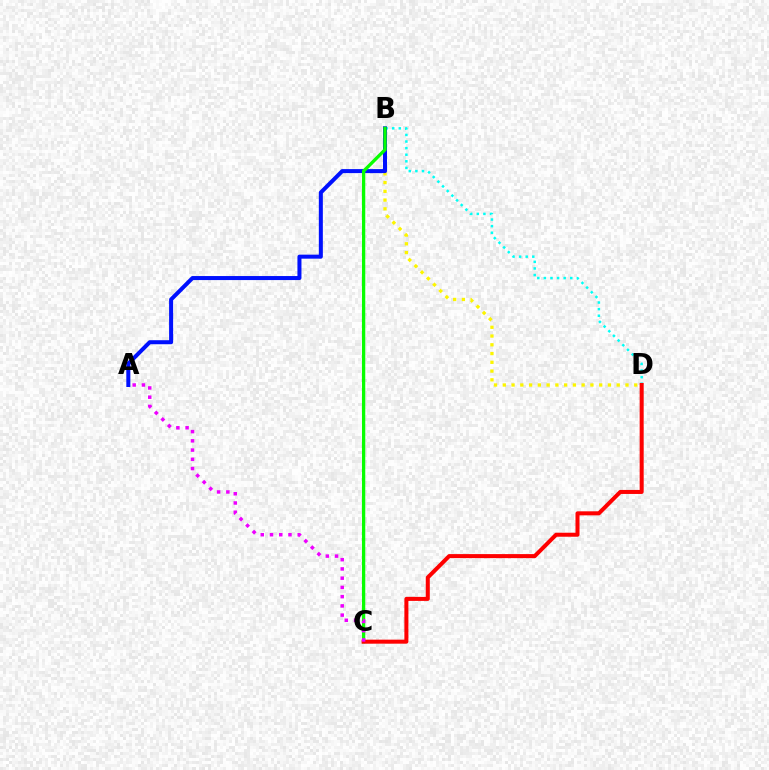{('B', 'D'): [{'color': '#00fff6', 'line_style': 'dotted', 'thickness': 1.79}, {'color': '#fcf500', 'line_style': 'dotted', 'thickness': 2.38}], ('A', 'B'): [{'color': '#0010ff', 'line_style': 'solid', 'thickness': 2.9}], ('B', 'C'): [{'color': '#08ff00', 'line_style': 'solid', 'thickness': 2.37}], ('C', 'D'): [{'color': '#ff0000', 'line_style': 'solid', 'thickness': 2.9}], ('A', 'C'): [{'color': '#ee00ff', 'line_style': 'dotted', 'thickness': 2.51}]}